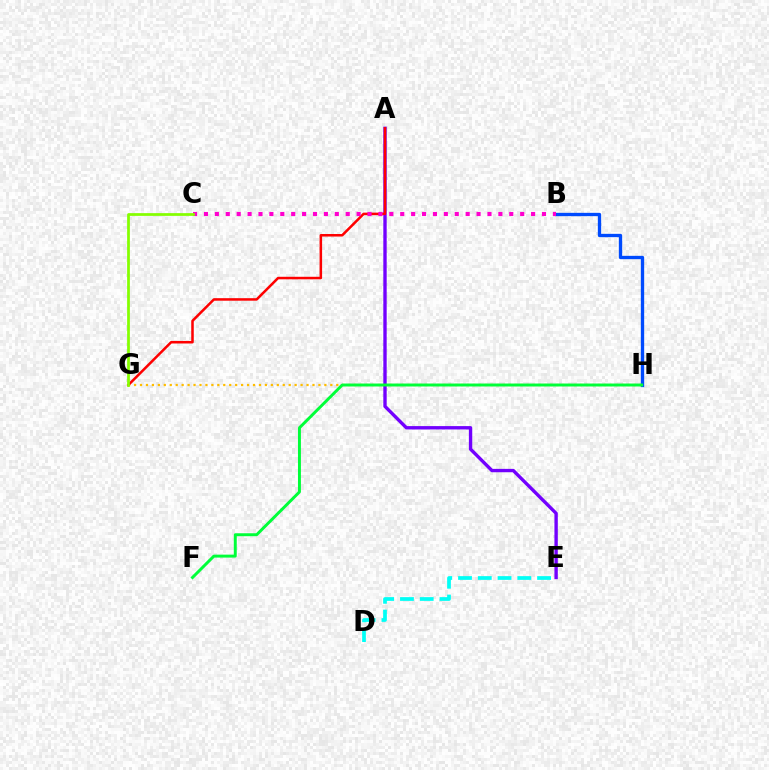{('B', 'H'): [{'color': '#004bff', 'line_style': 'solid', 'thickness': 2.4}], ('G', 'H'): [{'color': '#ffbd00', 'line_style': 'dotted', 'thickness': 1.62}], ('A', 'E'): [{'color': '#7200ff', 'line_style': 'solid', 'thickness': 2.43}], ('F', 'H'): [{'color': '#00ff39', 'line_style': 'solid', 'thickness': 2.12}], ('A', 'G'): [{'color': '#ff0000', 'line_style': 'solid', 'thickness': 1.82}], ('B', 'C'): [{'color': '#ff00cf', 'line_style': 'dotted', 'thickness': 2.96}], ('C', 'G'): [{'color': '#84ff00', 'line_style': 'solid', 'thickness': 1.98}], ('D', 'E'): [{'color': '#00fff6', 'line_style': 'dashed', 'thickness': 2.68}]}